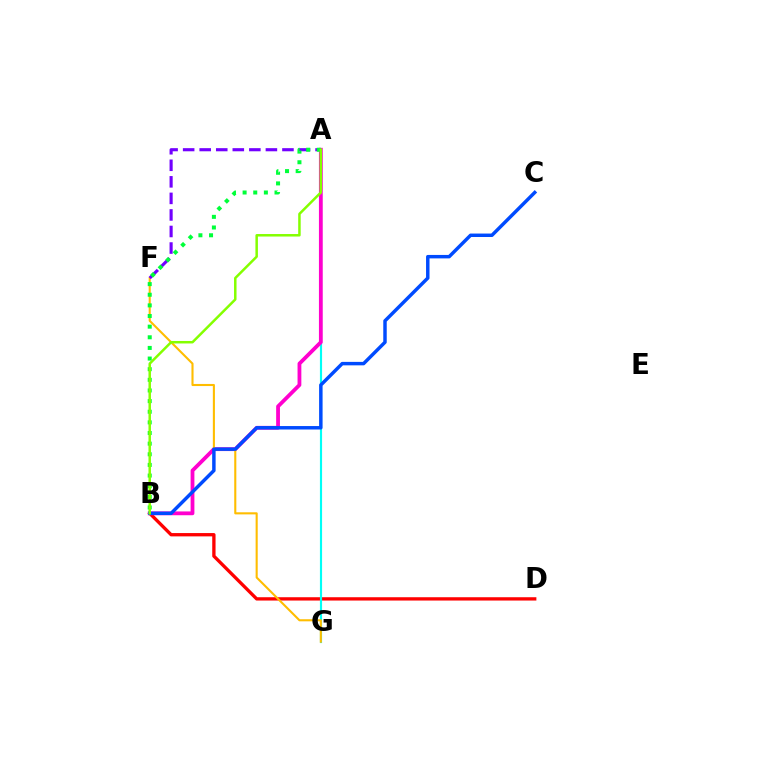{('B', 'D'): [{'color': '#ff0000', 'line_style': 'solid', 'thickness': 2.39}], ('A', 'G'): [{'color': '#00fff6', 'line_style': 'solid', 'thickness': 1.55}], ('A', 'B'): [{'color': '#ff00cf', 'line_style': 'solid', 'thickness': 2.73}, {'color': '#00ff39', 'line_style': 'dotted', 'thickness': 2.89}, {'color': '#84ff00', 'line_style': 'solid', 'thickness': 1.8}], ('F', 'G'): [{'color': '#ffbd00', 'line_style': 'solid', 'thickness': 1.51}], ('B', 'C'): [{'color': '#004bff', 'line_style': 'solid', 'thickness': 2.49}], ('A', 'F'): [{'color': '#7200ff', 'line_style': 'dashed', 'thickness': 2.25}]}